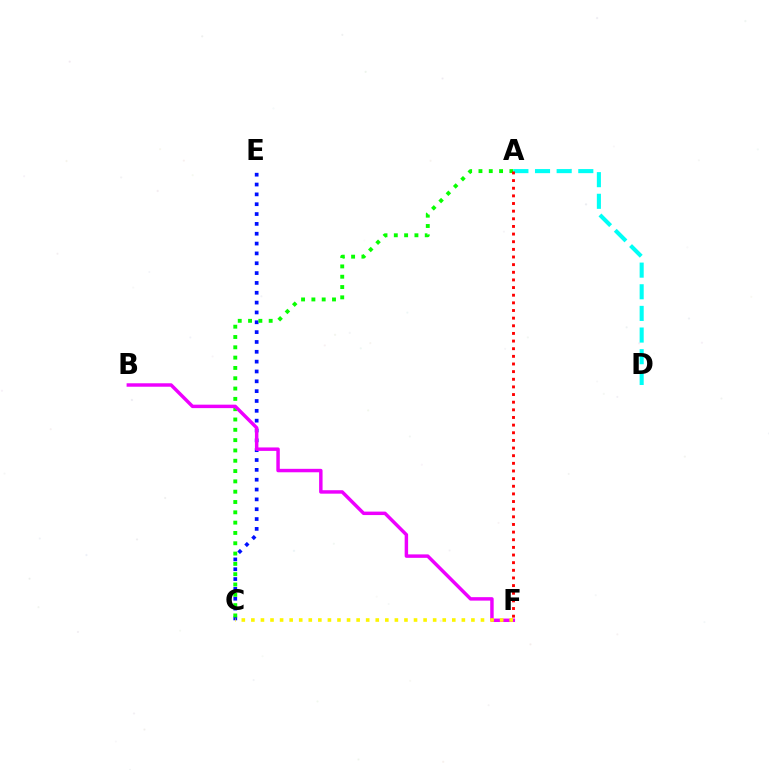{('C', 'E'): [{'color': '#0010ff', 'line_style': 'dotted', 'thickness': 2.67}], ('A', 'C'): [{'color': '#08ff00', 'line_style': 'dotted', 'thickness': 2.8}], ('B', 'F'): [{'color': '#ee00ff', 'line_style': 'solid', 'thickness': 2.49}], ('A', 'D'): [{'color': '#00fff6', 'line_style': 'dashed', 'thickness': 2.94}], ('A', 'F'): [{'color': '#ff0000', 'line_style': 'dotted', 'thickness': 2.08}], ('C', 'F'): [{'color': '#fcf500', 'line_style': 'dotted', 'thickness': 2.6}]}